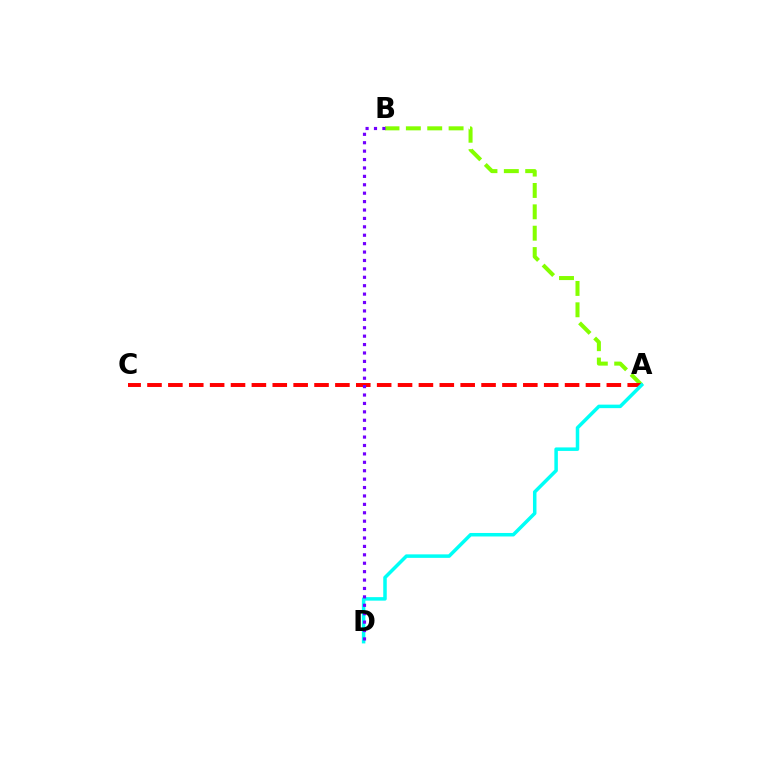{('A', 'B'): [{'color': '#84ff00', 'line_style': 'dashed', 'thickness': 2.9}], ('A', 'C'): [{'color': '#ff0000', 'line_style': 'dashed', 'thickness': 2.84}], ('A', 'D'): [{'color': '#00fff6', 'line_style': 'solid', 'thickness': 2.52}], ('B', 'D'): [{'color': '#7200ff', 'line_style': 'dotted', 'thickness': 2.29}]}